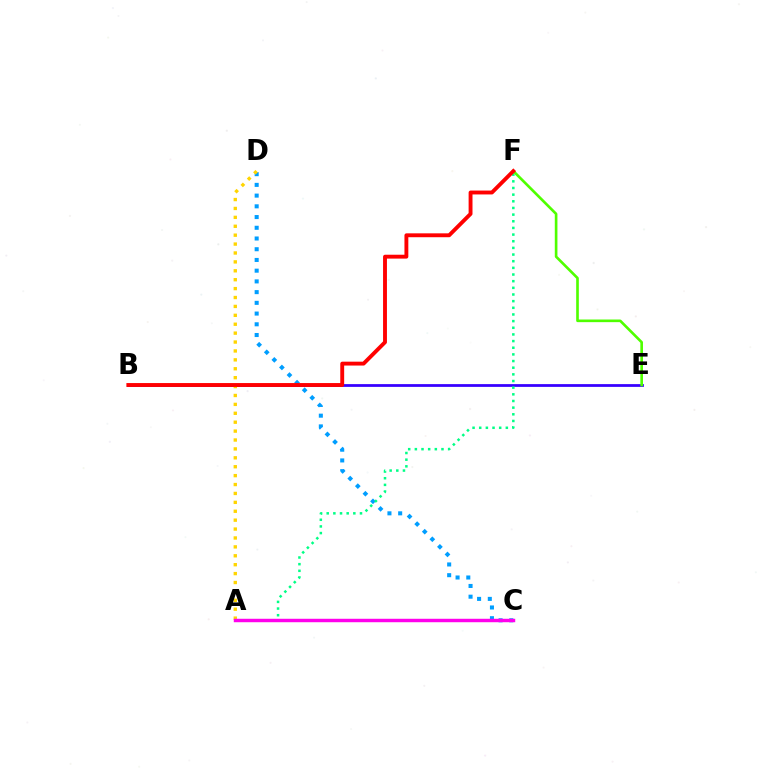{('B', 'E'): [{'color': '#3700ff', 'line_style': 'solid', 'thickness': 1.99}], ('C', 'D'): [{'color': '#009eff', 'line_style': 'dotted', 'thickness': 2.91}], ('A', 'F'): [{'color': '#00ff86', 'line_style': 'dotted', 'thickness': 1.81}], ('A', 'D'): [{'color': '#ffd500', 'line_style': 'dotted', 'thickness': 2.42}], ('E', 'F'): [{'color': '#4fff00', 'line_style': 'solid', 'thickness': 1.9}], ('A', 'C'): [{'color': '#ff00ed', 'line_style': 'solid', 'thickness': 2.48}], ('B', 'F'): [{'color': '#ff0000', 'line_style': 'solid', 'thickness': 2.79}]}